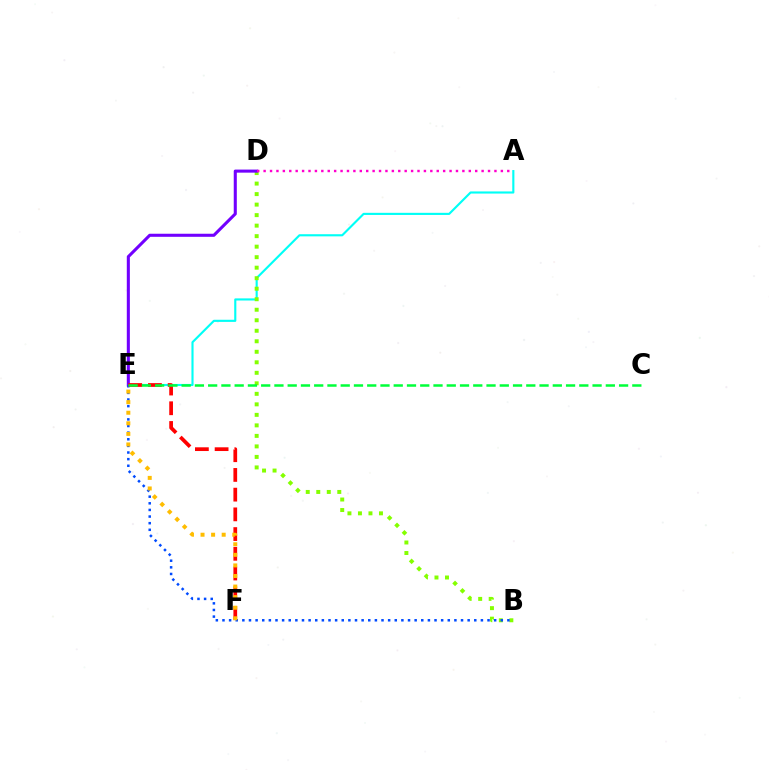{('A', 'E'): [{'color': '#00fff6', 'line_style': 'solid', 'thickness': 1.54}], ('B', 'D'): [{'color': '#84ff00', 'line_style': 'dotted', 'thickness': 2.86}], ('D', 'E'): [{'color': '#7200ff', 'line_style': 'solid', 'thickness': 2.21}], ('A', 'D'): [{'color': '#ff00cf', 'line_style': 'dotted', 'thickness': 1.74}], ('B', 'E'): [{'color': '#004bff', 'line_style': 'dotted', 'thickness': 1.8}], ('E', 'F'): [{'color': '#ff0000', 'line_style': 'dashed', 'thickness': 2.68}, {'color': '#ffbd00', 'line_style': 'dotted', 'thickness': 2.87}], ('C', 'E'): [{'color': '#00ff39', 'line_style': 'dashed', 'thickness': 1.8}]}